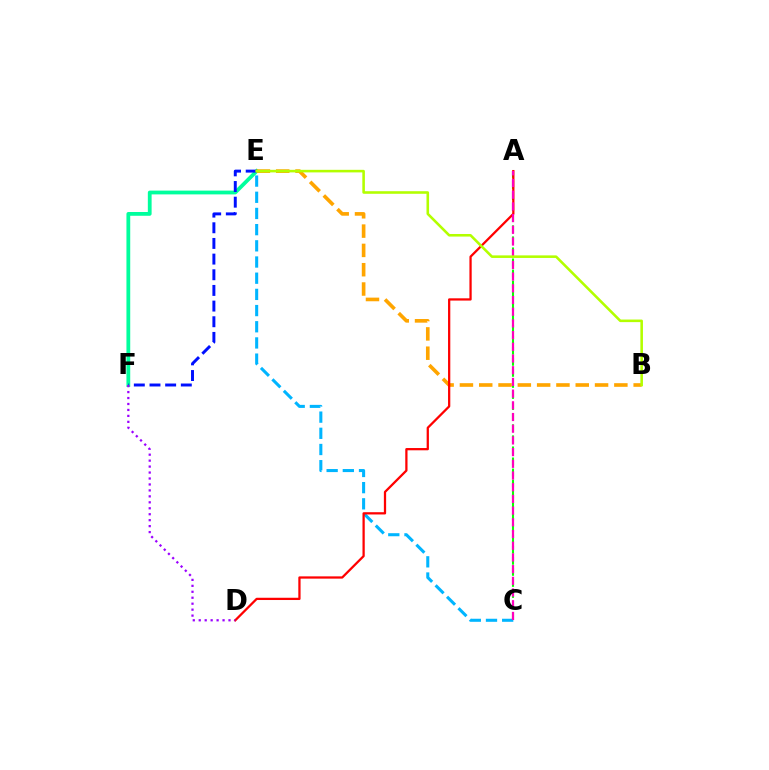{('C', 'E'): [{'color': '#00b5ff', 'line_style': 'dashed', 'thickness': 2.2}], ('E', 'F'): [{'color': '#00ff9d', 'line_style': 'solid', 'thickness': 2.72}, {'color': '#0010ff', 'line_style': 'dashed', 'thickness': 2.13}], ('A', 'C'): [{'color': '#08ff00', 'line_style': 'dashed', 'thickness': 1.5}, {'color': '#ff00bd', 'line_style': 'dashed', 'thickness': 1.59}], ('B', 'E'): [{'color': '#ffa500', 'line_style': 'dashed', 'thickness': 2.62}, {'color': '#b3ff00', 'line_style': 'solid', 'thickness': 1.85}], ('A', 'D'): [{'color': '#ff0000', 'line_style': 'solid', 'thickness': 1.63}], ('D', 'F'): [{'color': '#9b00ff', 'line_style': 'dotted', 'thickness': 1.62}]}